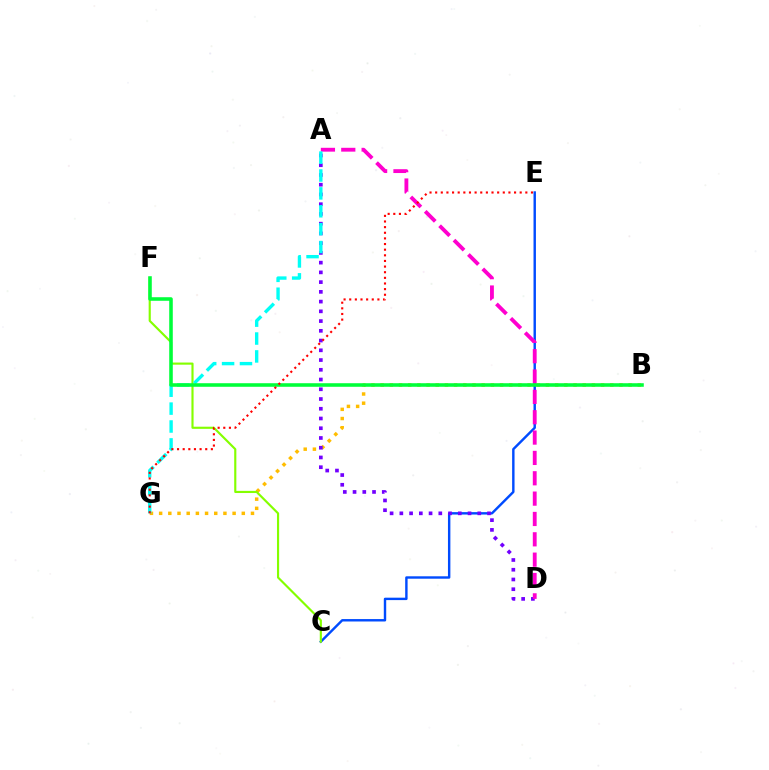{('B', 'G'): [{'color': '#ffbd00', 'line_style': 'dotted', 'thickness': 2.5}], ('C', 'E'): [{'color': '#004bff', 'line_style': 'solid', 'thickness': 1.74}], ('A', 'D'): [{'color': '#7200ff', 'line_style': 'dotted', 'thickness': 2.65}, {'color': '#ff00cf', 'line_style': 'dashed', 'thickness': 2.76}], ('C', 'F'): [{'color': '#84ff00', 'line_style': 'solid', 'thickness': 1.55}], ('A', 'G'): [{'color': '#00fff6', 'line_style': 'dashed', 'thickness': 2.43}], ('B', 'F'): [{'color': '#00ff39', 'line_style': 'solid', 'thickness': 2.56}], ('E', 'G'): [{'color': '#ff0000', 'line_style': 'dotted', 'thickness': 1.53}]}